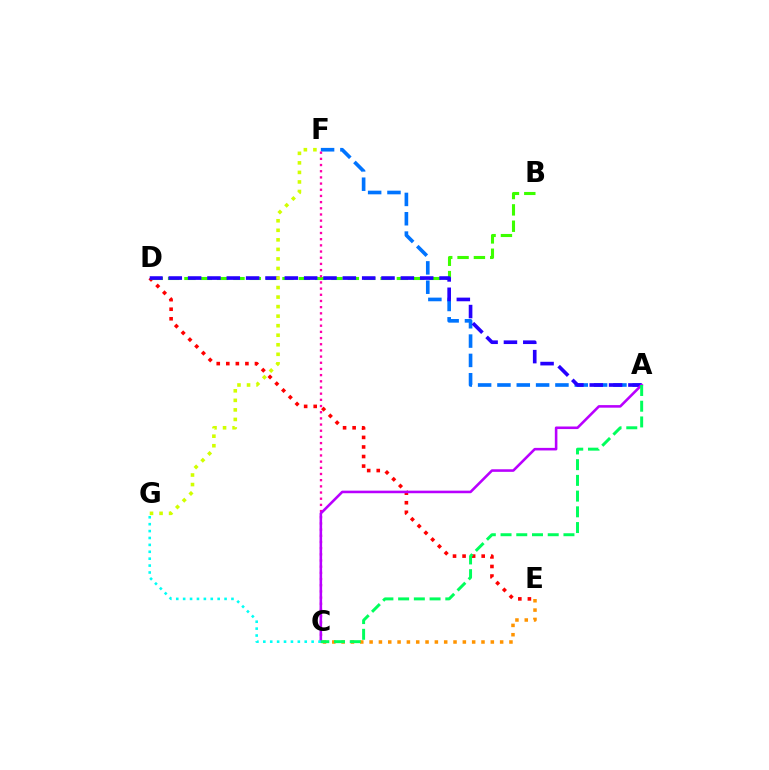{('A', 'F'): [{'color': '#0074ff', 'line_style': 'dashed', 'thickness': 2.63}], ('D', 'E'): [{'color': '#ff0000', 'line_style': 'dotted', 'thickness': 2.6}], ('B', 'D'): [{'color': '#3dff00', 'line_style': 'dashed', 'thickness': 2.22}], ('A', 'D'): [{'color': '#2500ff', 'line_style': 'dashed', 'thickness': 2.63}], ('C', 'E'): [{'color': '#ff9400', 'line_style': 'dotted', 'thickness': 2.53}], ('C', 'F'): [{'color': '#ff00ac', 'line_style': 'dotted', 'thickness': 1.68}], ('A', 'C'): [{'color': '#b900ff', 'line_style': 'solid', 'thickness': 1.85}, {'color': '#00ff5c', 'line_style': 'dashed', 'thickness': 2.14}], ('F', 'G'): [{'color': '#d1ff00', 'line_style': 'dotted', 'thickness': 2.59}], ('C', 'G'): [{'color': '#00fff6', 'line_style': 'dotted', 'thickness': 1.87}]}